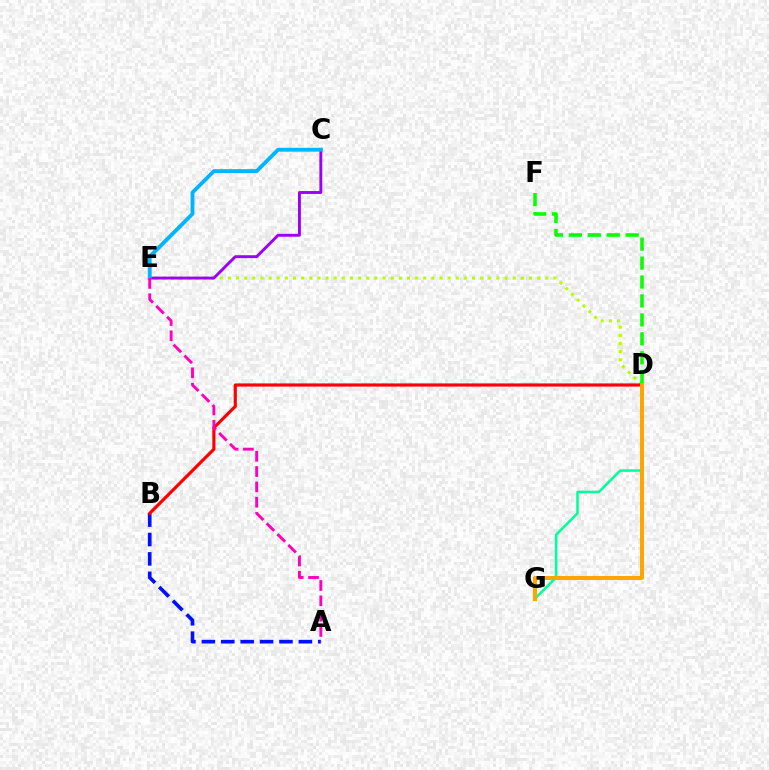{('D', 'E'): [{'color': '#b3ff00', 'line_style': 'dotted', 'thickness': 2.21}], ('C', 'E'): [{'color': '#9b00ff', 'line_style': 'solid', 'thickness': 2.09}, {'color': '#00b5ff', 'line_style': 'solid', 'thickness': 2.77}], ('A', 'B'): [{'color': '#0010ff', 'line_style': 'dashed', 'thickness': 2.63}], ('D', 'F'): [{'color': '#08ff00', 'line_style': 'dashed', 'thickness': 2.57}], ('B', 'D'): [{'color': '#ff0000', 'line_style': 'solid', 'thickness': 2.28}], ('D', 'G'): [{'color': '#00ff9d', 'line_style': 'solid', 'thickness': 1.84}, {'color': '#ffa500', 'line_style': 'solid', 'thickness': 2.87}], ('A', 'E'): [{'color': '#ff00bd', 'line_style': 'dashed', 'thickness': 2.08}]}